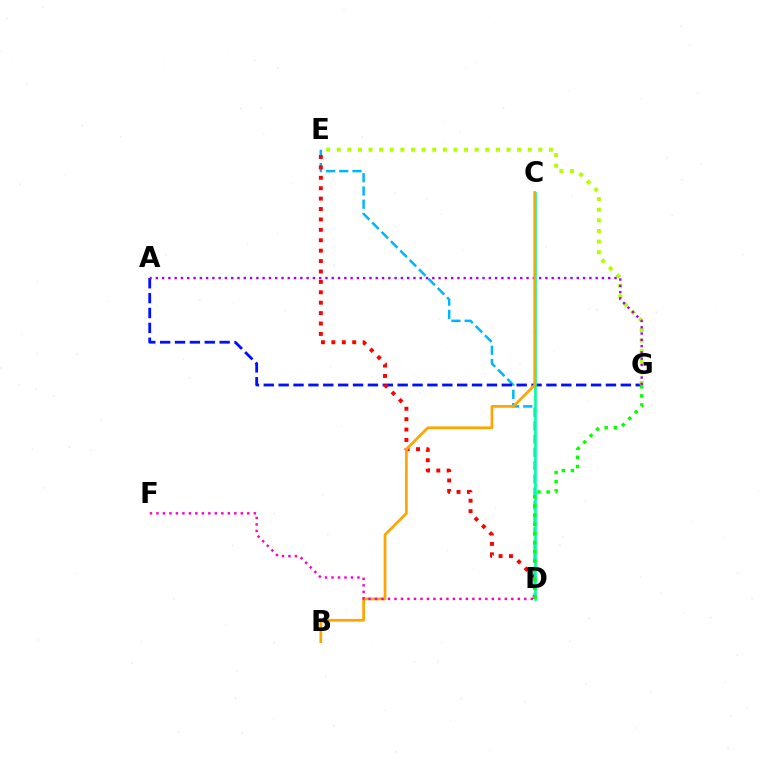{('D', 'E'): [{'color': '#00b5ff', 'line_style': 'dashed', 'thickness': 1.8}, {'color': '#ff0000', 'line_style': 'dotted', 'thickness': 2.83}], ('A', 'G'): [{'color': '#0010ff', 'line_style': 'dashed', 'thickness': 2.02}, {'color': '#9b00ff', 'line_style': 'dotted', 'thickness': 1.71}], ('C', 'D'): [{'color': '#00ff9d', 'line_style': 'solid', 'thickness': 1.91}], ('E', 'G'): [{'color': '#b3ff00', 'line_style': 'dotted', 'thickness': 2.88}], ('D', 'G'): [{'color': '#08ff00', 'line_style': 'dotted', 'thickness': 2.48}], ('B', 'C'): [{'color': '#ffa500', 'line_style': 'solid', 'thickness': 1.96}], ('D', 'F'): [{'color': '#ff00bd', 'line_style': 'dotted', 'thickness': 1.76}]}